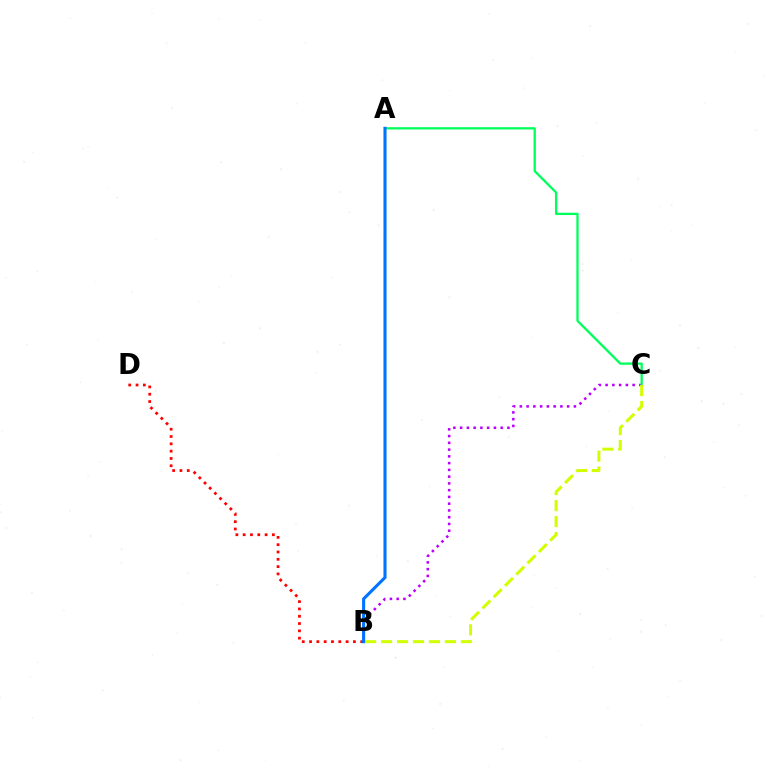{('B', 'C'): [{'color': '#b900ff', 'line_style': 'dotted', 'thickness': 1.84}, {'color': '#d1ff00', 'line_style': 'dashed', 'thickness': 2.17}], ('B', 'D'): [{'color': '#ff0000', 'line_style': 'dotted', 'thickness': 1.99}], ('A', 'C'): [{'color': '#00ff5c', 'line_style': 'solid', 'thickness': 1.66}], ('A', 'B'): [{'color': '#0074ff', 'line_style': 'solid', 'thickness': 2.22}]}